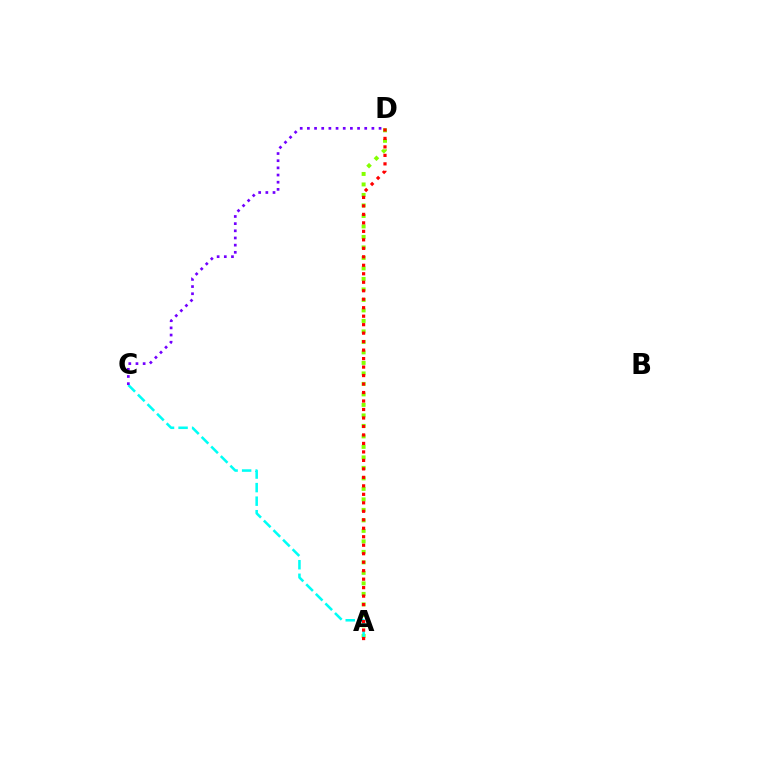{('A', 'D'): [{'color': '#84ff00', 'line_style': 'dotted', 'thickness': 2.85}, {'color': '#ff0000', 'line_style': 'dotted', 'thickness': 2.3}], ('A', 'C'): [{'color': '#00fff6', 'line_style': 'dashed', 'thickness': 1.84}], ('C', 'D'): [{'color': '#7200ff', 'line_style': 'dotted', 'thickness': 1.95}]}